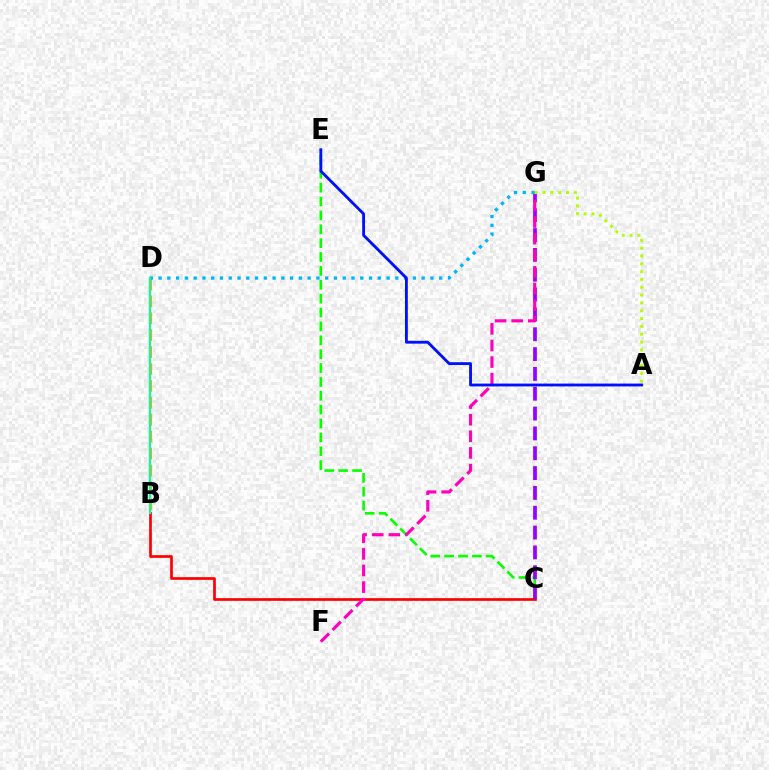{('B', 'C'): [{'color': '#ff0000', 'line_style': 'solid', 'thickness': 1.94}], ('C', 'E'): [{'color': '#08ff00', 'line_style': 'dashed', 'thickness': 1.88}], ('C', 'G'): [{'color': '#9b00ff', 'line_style': 'dashed', 'thickness': 2.69}], ('F', 'G'): [{'color': '#ff00bd', 'line_style': 'dashed', 'thickness': 2.26}], ('B', 'D'): [{'color': '#ffa500', 'line_style': 'dashed', 'thickness': 2.3}, {'color': '#00ff9d', 'line_style': 'solid', 'thickness': 1.54}], ('D', 'G'): [{'color': '#00b5ff', 'line_style': 'dotted', 'thickness': 2.38}], ('A', 'G'): [{'color': '#b3ff00', 'line_style': 'dotted', 'thickness': 2.13}], ('A', 'E'): [{'color': '#0010ff', 'line_style': 'solid', 'thickness': 2.05}]}